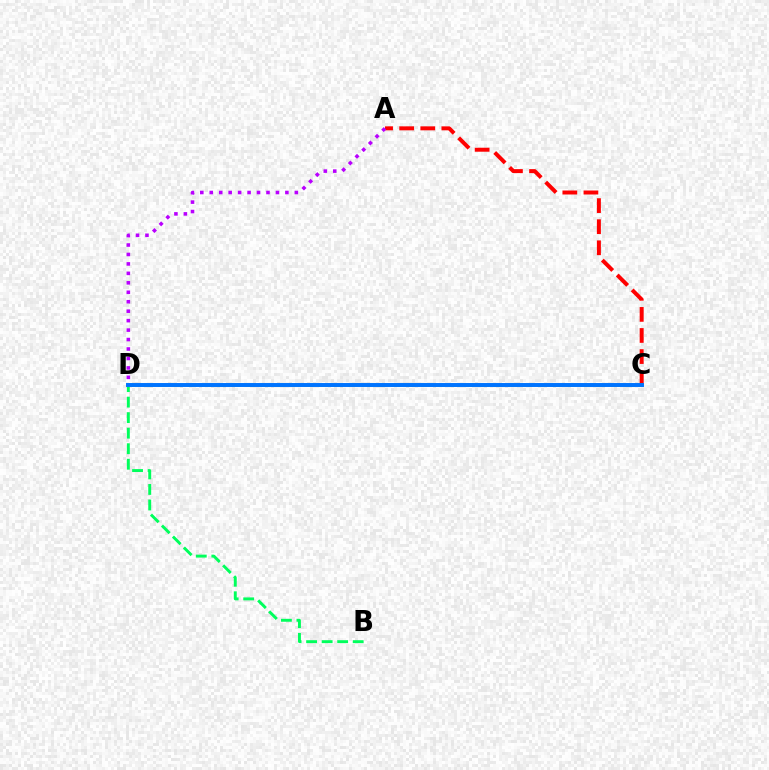{('A', 'C'): [{'color': '#ff0000', 'line_style': 'dashed', 'thickness': 2.86}], ('B', 'D'): [{'color': '#00ff5c', 'line_style': 'dashed', 'thickness': 2.11}], ('C', 'D'): [{'color': '#d1ff00', 'line_style': 'dashed', 'thickness': 1.98}, {'color': '#0074ff', 'line_style': 'solid', 'thickness': 2.84}], ('A', 'D'): [{'color': '#b900ff', 'line_style': 'dotted', 'thickness': 2.57}]}